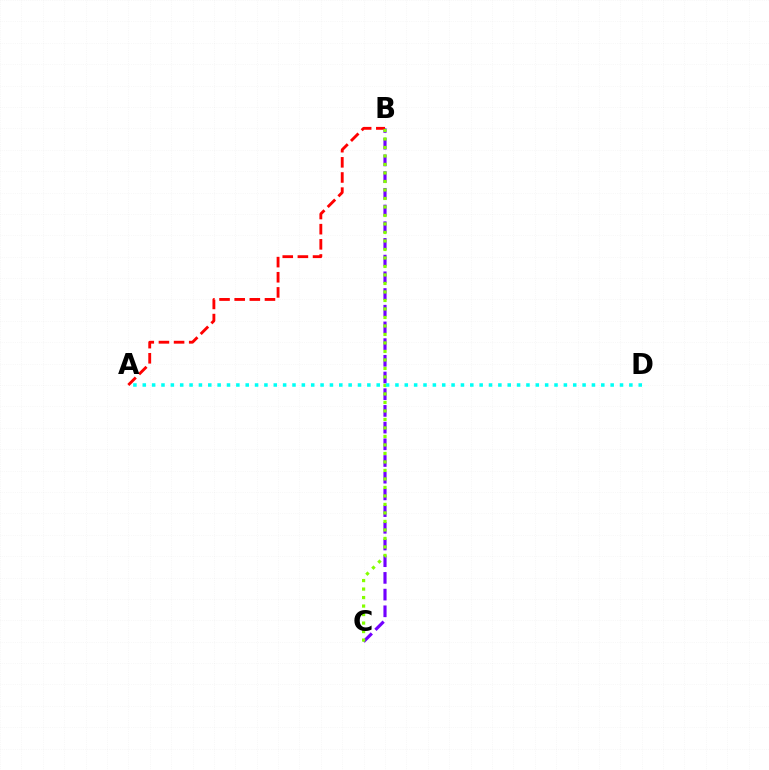{('B', 'C'): [{'color': '#7200ff', 'line_style': 'dashed', 'thickness': 2.27}, {'color': '#84ff00', 'line_style': 'dotted', 'thickness': 2.31}], ('A', 'B'): [{'color': '#ff0000', 'line_style': 'dashed', 'thickness': 2.06}], ('A', 'D'): [{'color': '#00fff6', 'line_style': 'dotted', 'thickness': 2.54}]}